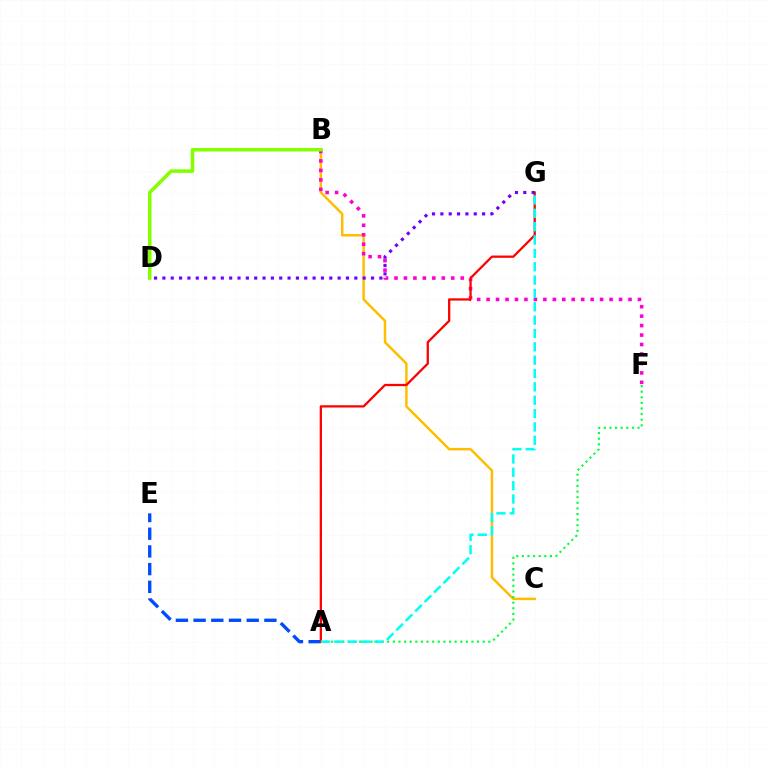{('B', 'C'): [{'color': '#ffbd00', 'line_style': 'solid', 'thickness': 1.79}], ('A', 'F'): [{'color': '#00ff39', 'line_style': 'dotted', 'thickness': 1.52}], ('B', 'F'): [{'color': '#ff00cf', 'line_style': 'dotted', 'thickness': 2.57}], ('B', 'D'): [{'color': '#84ff00', 'line_style': 'solid', 'thickness': 2.55}], ('A', 'E'): [{'color': '#004bff', 'line_style': 'dashed', 'thickness': 2.4}], ('A', 'G'): [{'color': '#ff0000', 'line_style': 'solid', 'thickness': 1.63}, {'color': '#00fff6', 'line_style': 'dashed', 'thickness': 1.81}], ('D', 'G'): [{'color': '#7200ff', 'line_style': 'dotted', 'thickness': 2.27}]}